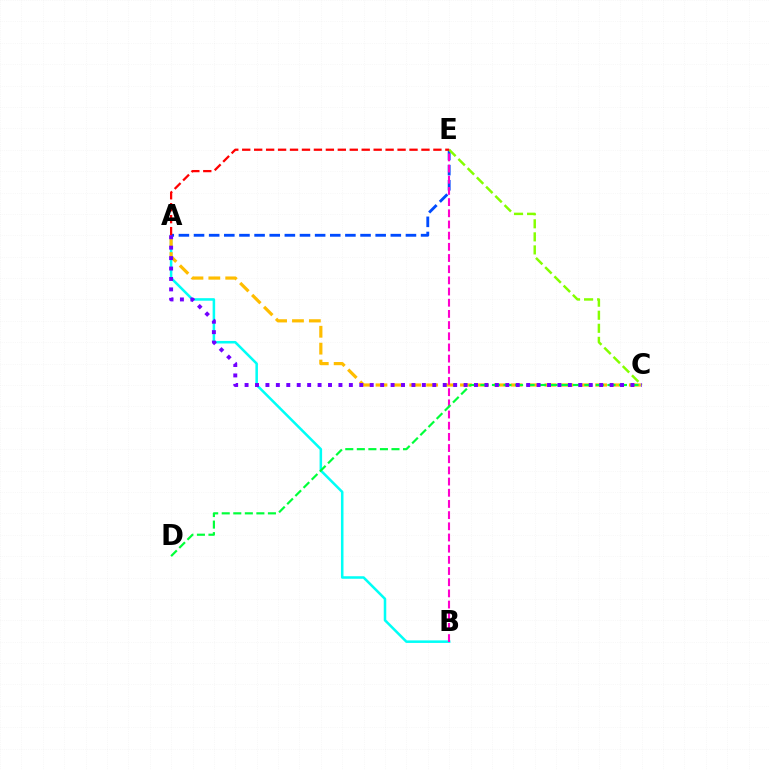{('A', 'B'): [{'color': '#00fff6', 'line_style': 'solid', 'thickness': 1.83}], ('A', 'C'): [{'color': '#ffbd00', 'line_style': 'dashed', 'thickness': 2.29}, {'color': '#7200ff', 'line_style': 'dotted', 'thickness': 2.83}], ('A', 'E'): [{'color': '#004bff', 'line_style': 'dashed', 'thickness': 2.06}, {'color': '#ff0000', 'line_style': 'dashed', 'thickness': 1.62}], ('B', 'E'): [{'color': '#ff00cf', 'line_style': 'dashed', 'thickness': 1.52}], ('C', 'E'): [{'color': '#84ff00', 'line_style': 'dashed', 'thickness': 1.77}], ('C', 'D'): [{'color': '#00ff39', 'line_style': 'dashed', 'thickness': 1.57}]}